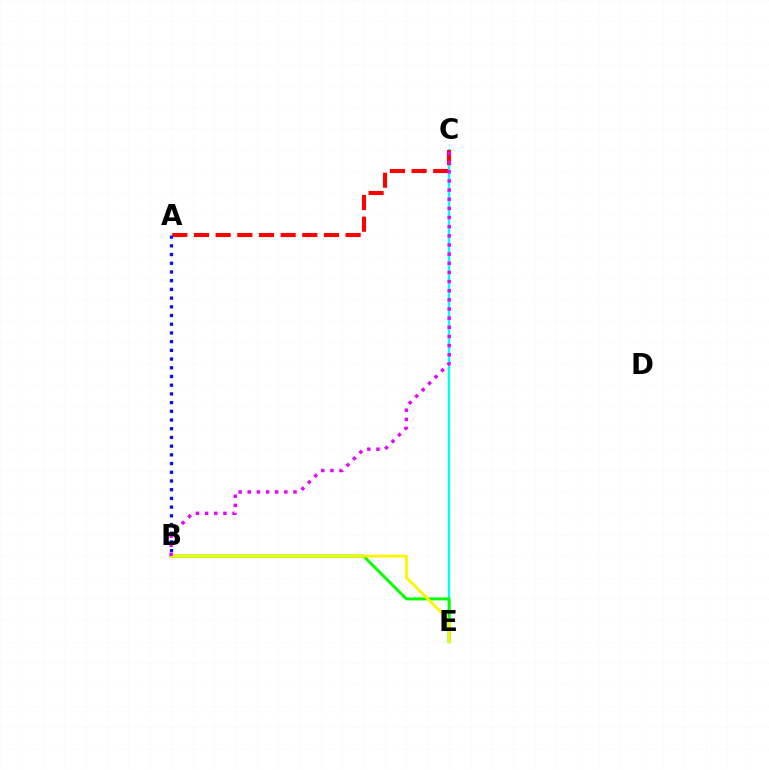{('C', 'E'): [{'color': '#00fff6', 'line_style': 'solid', 'thickness': 1.74}], ('A', 'C'): [{'color': '#ff0000', 'line_style': 'dashed', 'thickness': 2.94}], ('B', 'E'): [{'color': '#08ff00', 'line_style': 'solid', 'thickness': 2.12}, {'color': '#fcf500', 'line_style': 'solid', 'thickness': 2.05}], ('A', 'B'): [{'color': '#0010ff', 'line_style': 'dotted', 'thickness': 2.37}], ('B', 'C'): [{'color': '#ee00ff', 'line_style': 'dotted', 'thickness': 2.49}]}